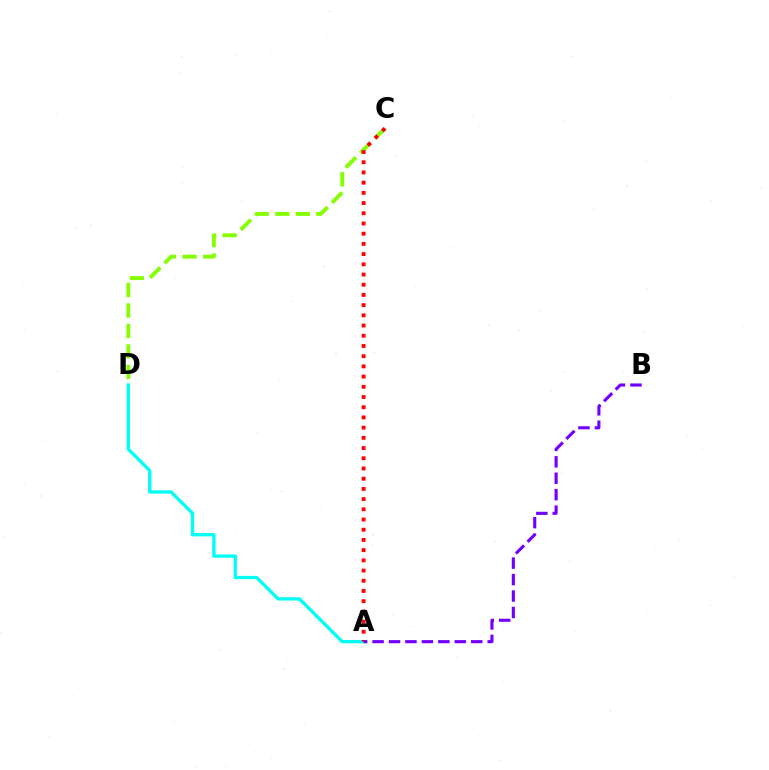{('A', 'D'): [{'color': '#00fff6', 'line_style': 'solid', 'thickness': 2.39}], ('C', 'D'): [{'color': '#84ff00', 'line_style': 'dashed', 'thickness': 2.79}], ('A', 'C'): [{'color': '#ff0000', 'line_style': 'dotted', 'thickness': 2.77}], ('A', 'B'): [{'color': '#7200ff', 'line_style': 'dashed', 'thickness': 2.23}]}